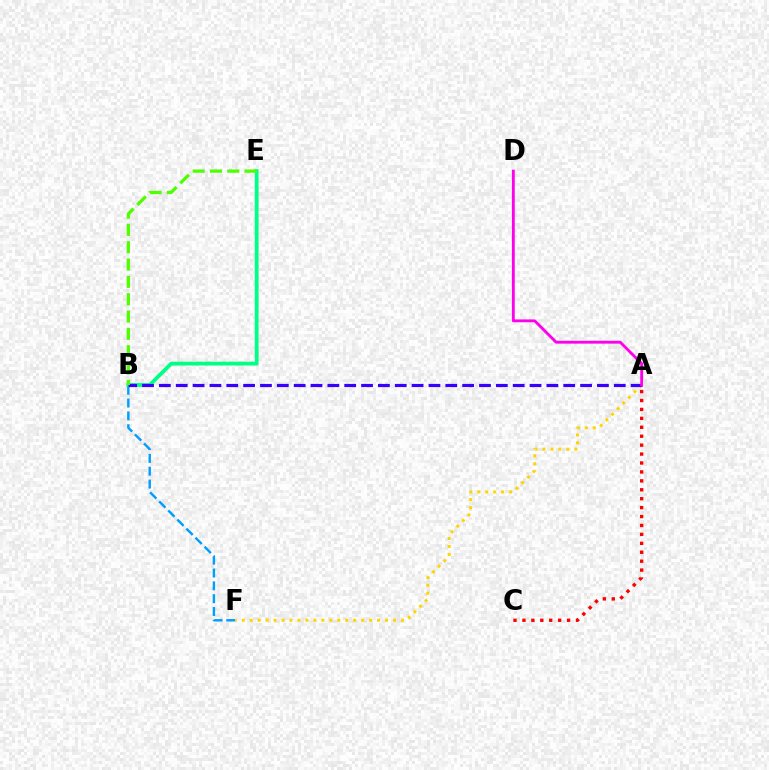{('B', 'F'): [{'color': '#009eff', 'line_style': 'dashed', 'thickness': 1.74}], ('A', 'F'): [{'color': '#ffd500', 'line_style': 'dotted', 'thickness': 2.16}], ('B', 'E'): [{'color': '#00ff86', 'line_style': 'solid', 'thickness': 2.74}, {'color': '#4fff00', 'line_style': 'dashed', 'thickness': 2.35}], ('A', 'C'): [{'color': '#ff0000', 'line_style': 'dotted', 'thickness': 2.43}], ('A', 'B'): [{'color': '#3700ff', 'line_style': 'dashed', 'thickness': 2.29}], ('A', 'D'): [{'color': '#ff00ed', 'line_style': 'solid', 'thickness': 2.05}]}